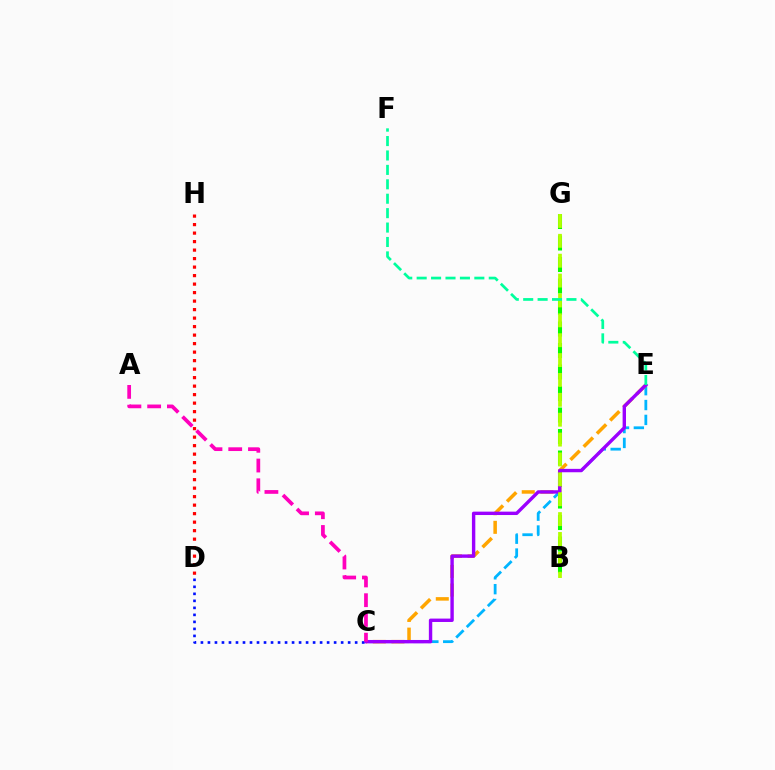{('B', 'G'): [{'color': '#08ff00', 'line_style': 'dashed', 'thickness': 2.92}, {'color': '#b3ff00', 'line_style': 'dashed', 'thickness': 2.7}], ('C', 'E'): [{'color': '#00b5ff', 'line_style': 'dashed', 'thickness': 2.02}, {'color': '#ffa500', 'line_style': 'dashed', 'thickness': 2.53}, {'color': '#9b00ff', 'line_style': 'solid', 'thickness': 2.44}], ('D', 'H'): [{'color': '#ff0000', 'line_style': 'dotted', 'thickness': 2.31}], ('C', 'D'): [{'color': '#0010ff', 'line_style': 'dotted', 'thickness': 1.9}], ('A', 'C'): [{'color': '#ff00bd', 'line_style': 'dashed', 'thickness': 2.68}], ('E', 'F'): [{'color': '#00ff9d', 'line_style': 'dashed', 'thickness': 1.96}]}